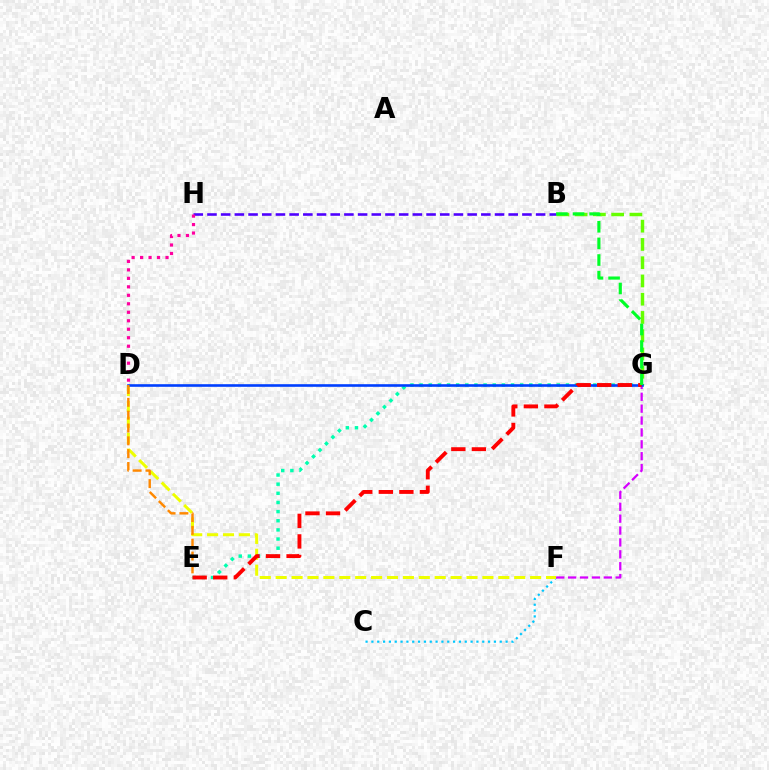{('C', 'F'): [{'color': '#00c7ff', 'line_style': 'dotted', 'thickness': 1.59}], ('D', 'F'): [{'color': '#eeff00', 'line_style': 'dashed', 'thickness': 2.16}], ('F', 'G'): [{'color': '#d600ff', 'line_style': 'dashed', 'thickness': 1.61}], ('E', 'G'): [{'color': '#00ffaf', 'line_style': 'dotted', 'thickness': 2.48}, {'color': '#ff0000', 'line_style': 'dashed', 'thickness': 2.79}], ('B', 'G'): [{'color': '#66ff00', 'line_style': 'dashed', 'thickness': 2.48}, {'color': '#00ff27', 'line_style': 'dashed', 'thickness': 2.26}], ('D', 'G'): [{'color': '#003fff', 'line_style': 'solid', 'thickness': 1.89}], ('D', 'E'): [{'color': '#ff8800', 'line_style': 'dashed', 'thickness': 1.74}], ('B', 'H'): [{'color': '#4f00ff', 'line_style': 'dashed', 'thickness': 1.86}], ('D', 'H'): [{'color': '#ff00a0', 'line_style': 'dotted', 'thickness': 2.3}]}